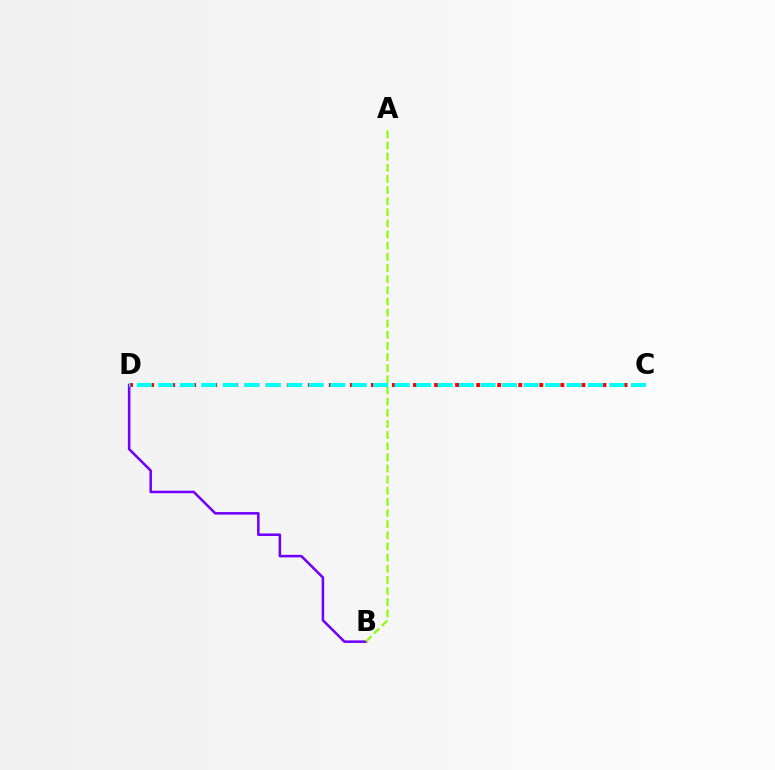{('C', 'D'): [{'color': '#ff0000', 'line_style': 'dotted', 'thickness': 2.86}, {'color': '#00fff6', 'line_style': 'dashed', 'thickness': 2.92}], ('B', 'D'): [{'color': '#7200ff', 'line_style': 'solid', 'thickness': 1.83}], ('A', 'B'): [{'color': '#84ff00', 'line_style': 'dashed', 'thickness': 1.51}]}